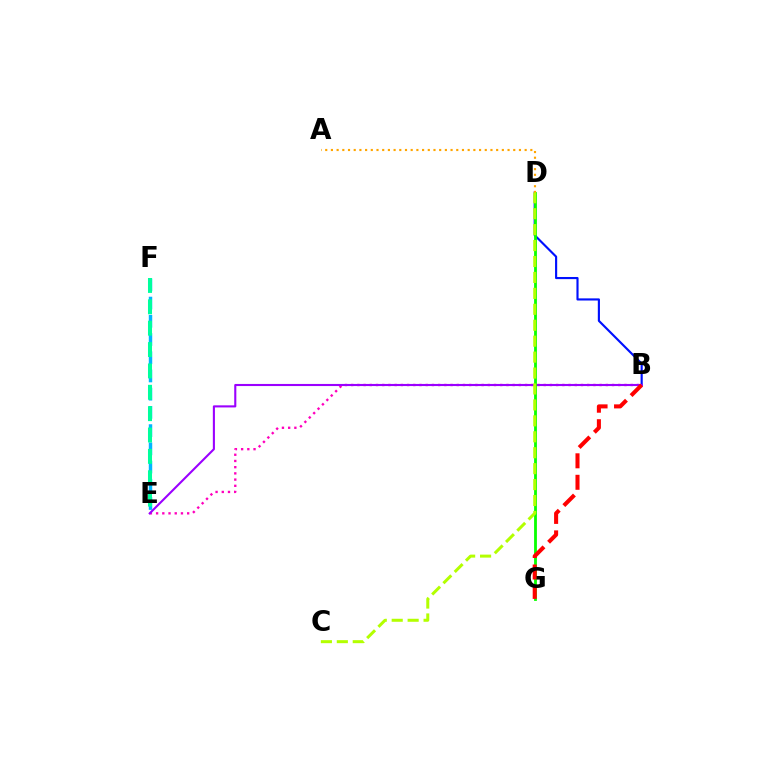{('E', 'F'): [{'color': '#00b5ff', 'line_style': 'dashed', 'thickness': 2.48}, {'color': '#00ff9d', 'line_style': 'dashed', 'thickness': 2.9}], ('B', 'D'): [{'color': '#0010ff', 'line_style': 'solid', 'thickness': 1.54}], ('B', 'E'): [{'color': '#ff00bd', 'line_style': 'dotted', 'thickness': 1.69}, {'color': '#9b00ff', 'line_style': 'solid', 'thickness': 1.51}], ('D', 'G'): [{'color': '#08ff00', 'line_style': 'solid', 'thickness': 2.02}], ('A', 'D'): [{'color': '#ffa500', 'line_style': 'dotted', 'thickness': 1.55}], ('B', 'G'): [{'color': '#ff0000', 'line_style': 'dashed', 'thickness': 2.92}], ('C', 'D'): [{'color': '#b3ff00', 'line_style': 'dashed', 'thickness': 2.16}]}